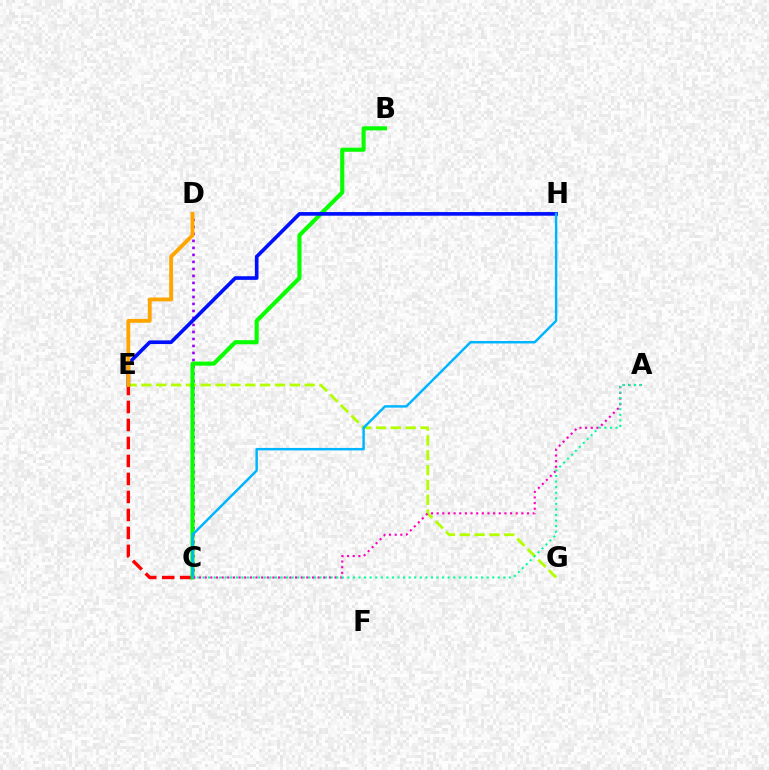{('C', 'E'): [{'color': '#ff0000', 'line_style': 'dashed', 'thickness': 2.44}], ('C', 'D'): [{'color': '#9b00ff', 'line_style': 'dotted', 'thickness': 1.9}], ('E', 'G'): [{'color': '#b3ff00', 'line_style': 'dashed', 'thickness': 2.02}], ('B', 'C'): [{'color': '#08ff00', 'line_style': 'solid', 'thickness': 2.95}], ('A', 'C'): [{'color': '#ff00bd', 'line_style': 'dotted', 'thickness': 1.53}, {'color': '#00ff9d', 'line_style': 'dotted', 'thickness': 1.51}], ('E', 'H'): [{'color': '#0010ff', 'line_style': 'solid', 'thickness': 2.63}], ('C', 'H'): [{'color': '#00b5ff', 'line_style': 'solid', 'thickness': 1.77}], ('D', 'E'): [{'color': '#ffa500', 'line_style': 'solid', 'thickness': 2.78}]}